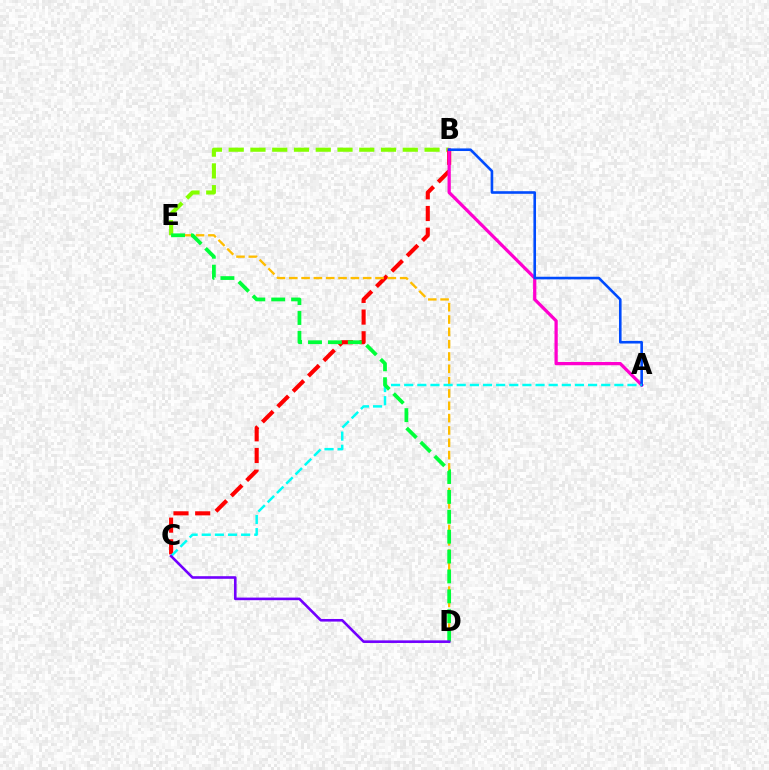{('B', 'E'): [{'color': '#84ff00', 'line_style': 'dashed', 'thickness': 2.96}], ('B', 'C'): [{'color': '#ff0000', 'line_style': 'dashed', 'thickness': 2.95}], ('D', 'E'): [{'color': '#ffbd00', 'line_style': 'dashed', 'thickness': 1.67}, {'color': '#00ff39', 'line_style': 'dashed', 'thickness': 2.7}], ('A', 'B'): [{'color': '#ff00cf', 'line_style': 'solid', 'thickness': 2.34}, {'color': '#004bff', 'line_style': 'solid', 'thickness': 1.87}], ('A', 'C'): [{'color': '#00fff6', 'line_style': 'dashed', 'thickness': 1.78}], ('C', 'D'): [{'color': '#7200ff', 'line_style': 'solid', 'thickness': 1.88}]}